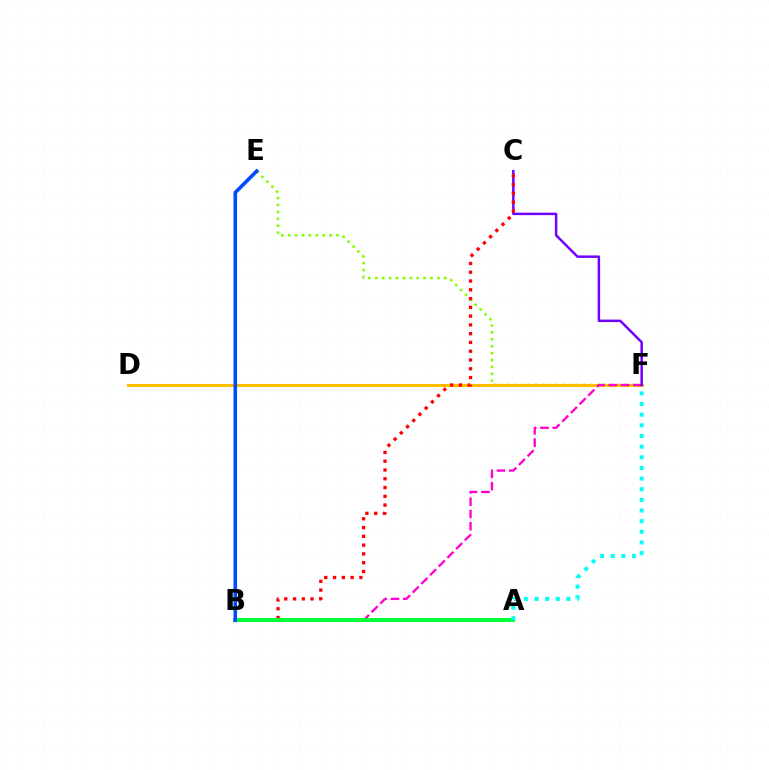{('E', 'F'): [{'color': '#84ff00', 'line_style': 'dotted', 'thickness': 1.88}], ('D', 'F'): [{'color': '#ffbd00', 'line_style': 'solid', 'thickness': 2.22}], ('B', 'F'): [{'color': '#ff00cf', 'line_style': 'dashed', 'thickness': 1.67}], ('C', 'F'): [{'color': '#7200ff', 'line_style': 'solid', 'thickness': 1.78}], ('B', 'C'): [{'color': '#ff0000', 'line_style': 'dotted', 'thickness': 2.38}], ('A', 'B'): [{'color': '#00ff39', 'line_style': 'solid', 'thickness': 2.85}], ('B', 'E'): [{'color': '#004bff', 'line_style': 'solid', 'thickness': 2.58}], ('A', 'F'): [{'color': '#00fff6', 'line_style': 'dotted', 'thickness': 2.89}]}